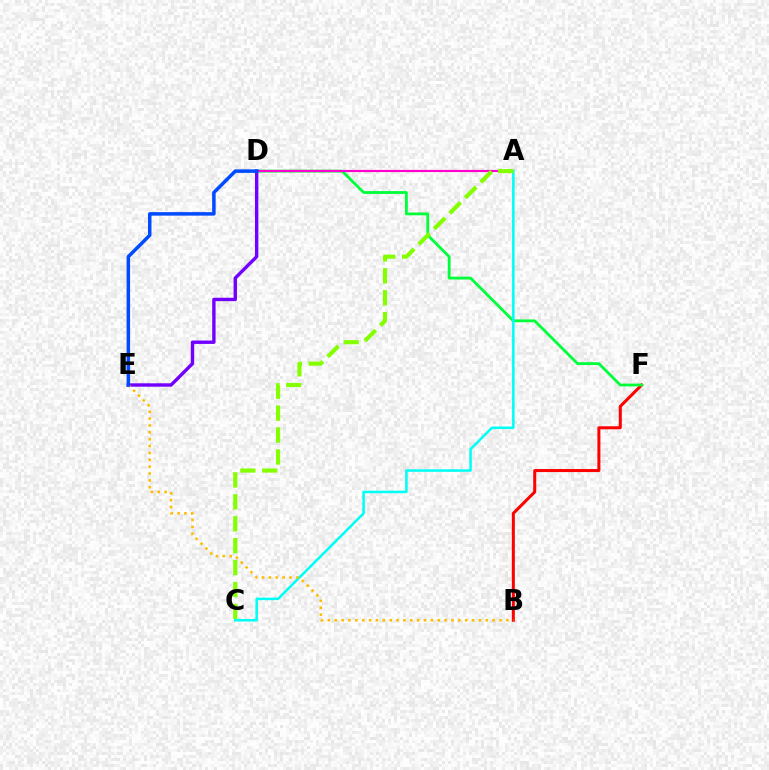{('B', 'F'): [{'color': '#ff0000', 'line_style': 'solid', 'thickness': 2.18}], ('D', 'F'): [{'color': '#00ff39', 'line_style': 'solid', 'thickness': 2.02}], ('A', 'D'): [{'color': '#ff00cf', 'line_style': 'solid', 'thickness': 1.55}], ('A', 'C'): [{'color': '#00fff6', 'line_style': 'solid', 'thickness': 1.82}, {'color': '#84ff00', 'line_style': 'dashed', 'thickness': 2.98}], ('D', 'E'): [{'color': '#7200ff', 'line_style': 'solid', 'thickness': 2.44}, {'color': '#004bff', 'line_style': 'solid', 'thickness': 2.52}], ('B', 'E'): [{'color': '#ffbd00', 'line_style': 'dotted', 'thickness': 1.87}]}